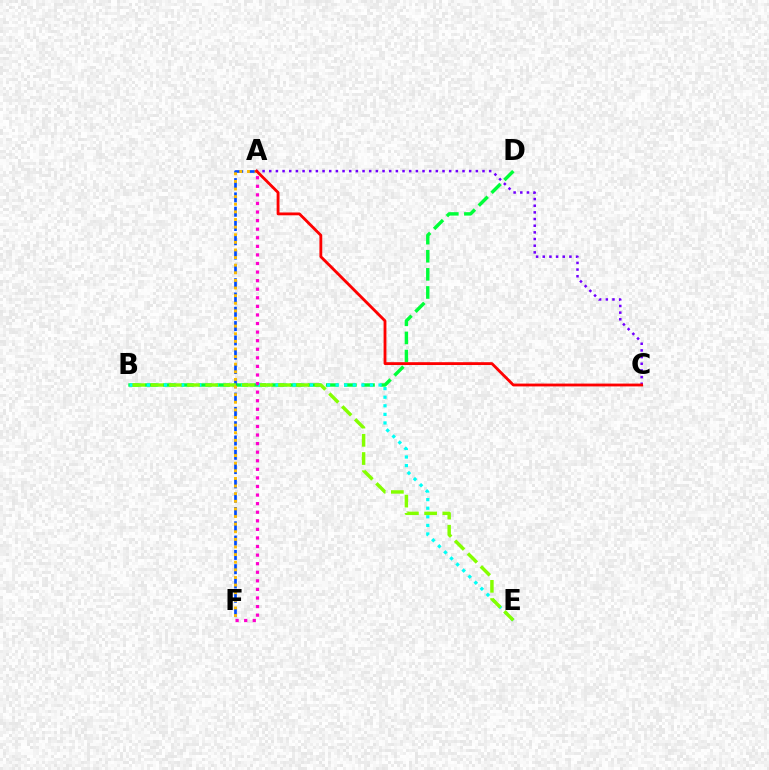{('B', 'D'): [{'color': '#00ff39', 'line_style': 'dashed', 'thickness': 2.46}], ('B', 'E'): [{'color': '#00fff6', 'line_style': 'dotted', 'thickness': 2.33}, {'color': '#84ff00', 'line_style': 'dashed', 'thickness': 2.47}], ('A', 'F'): [{'color': '#004bff', 'line_style': 'dashed', 'thickness': 1.94}, {'color': '#ff00cf', 'line_style': 'dotted', 'thickness': 2.33}, {'color': '#ffbd00', 'line_style': 'dotted', 'thickness': 2.07}], ('A', 'C'): [{'color': '#7200ff', 'line_style': 'dotted', 'thickness': 1.81}, {'color': '#ff0000', 'line_style': 'solid', 'thickness': 2.04}]}